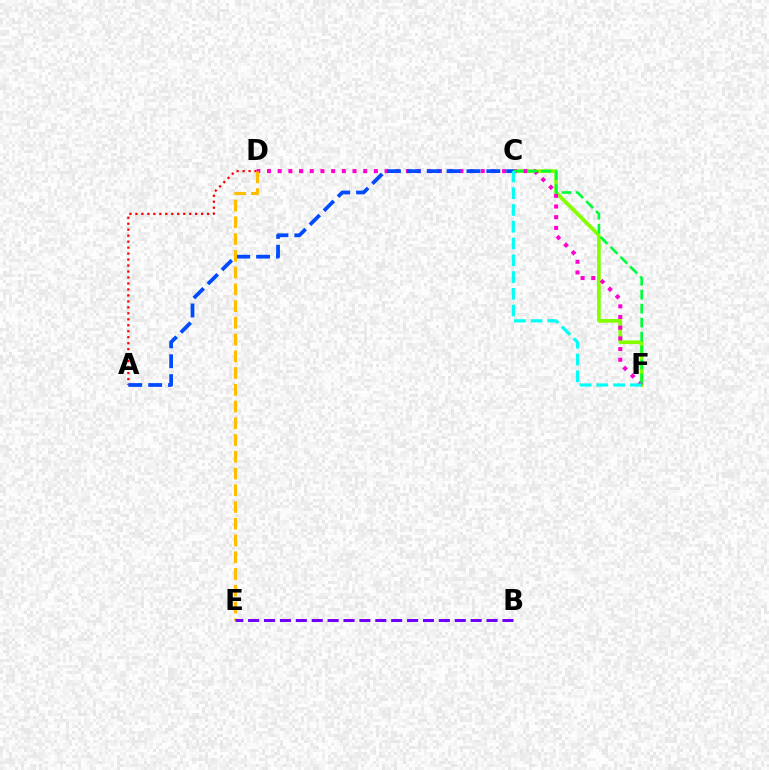{('C', 'F'): [{'color': '#84ff00', 'line_style': 'solid', 'thickness': 2.65}, {'color': '#00ff39', 'line_style': 'dashed', 'thickness': 1.9}, {'color': '#00fff6', 'line_style': 'dashed', 'thickness': 2.28}], ('A', 'D'): [{'color': '#ff0000', 'line_style': 'dotted', 'thickness': 1.62}], ('D', 'F'): [{'color': '#ff00cf', 'line_style': 'dotted', 'thickness': 2.9}], ('A', 'C'): [{'color': '#004bff', 'line_style': 'dashed', 'thickness': 2.7}], ('D', 'E'): [{'color': '#ffbd00', 'line_style': 'dashed', 'thickness': 2.27}], ('B', 'E'): [{'color': '#7200ff', 'line_style': 'dashed', 'thickness': 2.16}]}